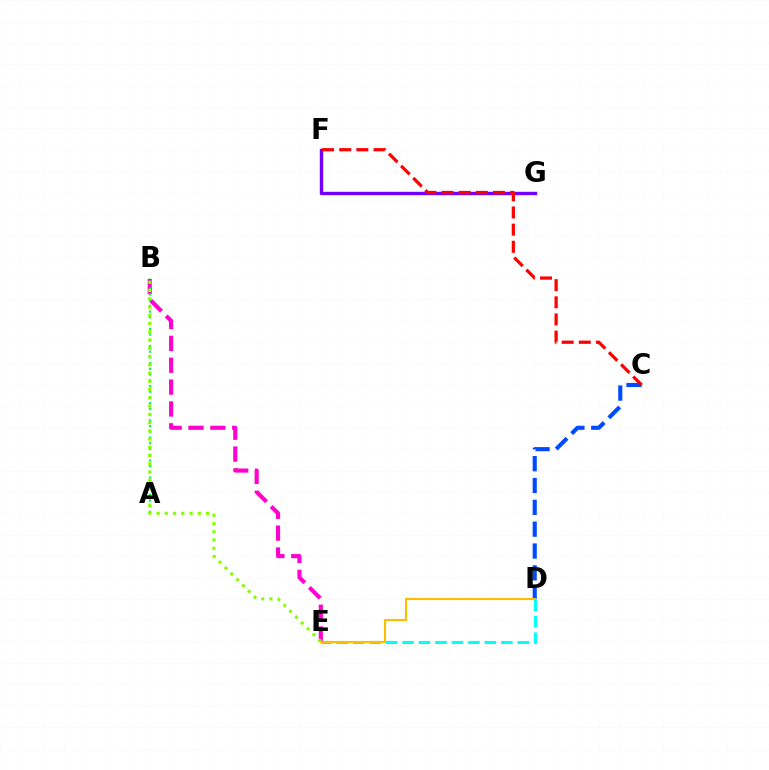{('D', 'E'): [{'color': '#00fff6', 'line_style': 'dashed', 'thickness': 2.24}, {'color': '#ffbd00', 'line_style': 'solid', 'thickness': 1.52}], ('B', 'E'): [{'color': '#ff00cf', 'line_style': 'dashed', 'thickness': 2.97}, {'color': '#84ff00', 'line_style': 'dotted', 'thickness': 2.24}], ('A', 'B'): [{'color': '#00ff39', 'line_style': 'dotted', 'thickness': 1.55}], ('C', 'D'): [{'color': '#004bff', 'line_style': 'dashed', 'thickness': 2.97}], ('F', 'G'): [{'color': '#7200ff', 'line_style': 'solid', 'thickness': 2.44}], ('C', 'F'): [{'color': '#ff0000', 'line_style': 'dashed', 'thickness': 2.33}]}